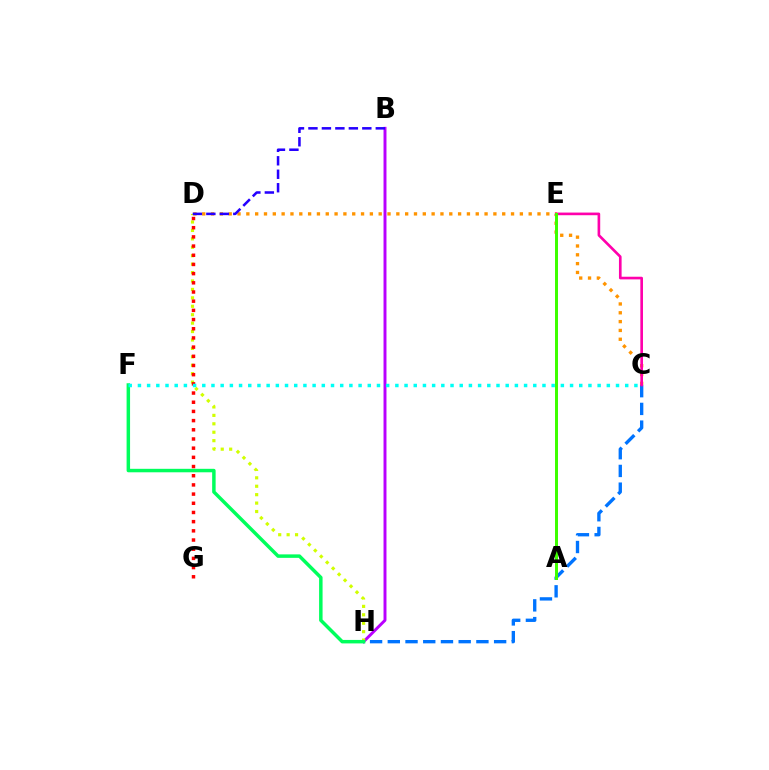{('C', 'H'): [{'color': '#0074ff', 'line_style': 'dashed', 'thickness': 2.41}], ('C', 'D'): [{'color': '#ff9400', 'line_style': 'dotted', 'thickness': 2.4}], ('B', 'H'): [{'color': '#b900ff', 'line_style': 'solid', 'thickness': 2.12}], ('D', 'H'): [{'color': '#d1ff00', 'line_style': 'dotted', 'thickness': 2.29}], ('C', 'E'): [{'color': '#ff00ac', 'line_style': 'solid', 'thickness': 1.9}], ('A', 'E'): [{'color': '#3dff00', 'line_style': 'solid', 'thickness': 2.15}], ('F', 'H'): [{'color': '#00ff5c', 'line_style': 'solid', 'thickness': 2.5}], ('D', 'G'): [{'color': '#ff0000', 'line_style': 'dotted', 'thickness': 2.5}], ('B', 'D'): [{'color': '#2500ff', 'line_style': 'dashed', 'thickness': 1.83}], ('C', 'F'): [{'color': '#00fff6', 'line_style': 'dotted', 'thickness': 2.5}]}